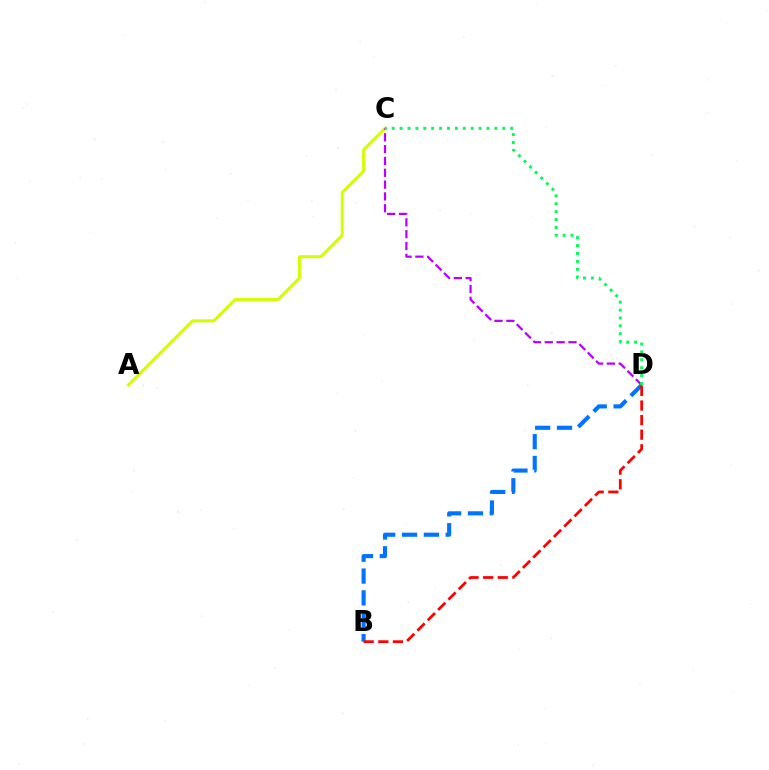{('B', 'D'): [{'color': '#0074ff', 'line_style': 'dashed', 'thickness': 2.96}, {'color': '#ff0000', 'line_style': 'dashed', 'thickness': 1.98}], ('A', 'C'): [{'color': '#d1ff00', 'line_style': 'solid', 'thickness': 2.16}], ('C', 'D'): [{'color': '#b900ff', 'line_style': 'dashed', 'thickness': 1.61}, {'color': '#00ff5c', 'line_style': 'dotted', 'thickness': 2.15}]}